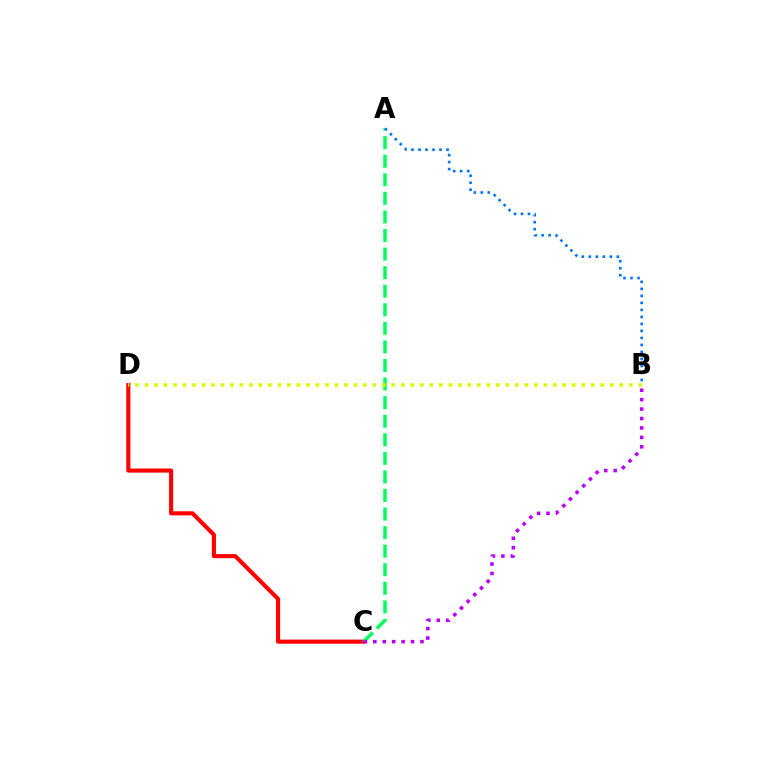{('C', 'D'): [{'color': '#ff0000', 'line_style': 'solid', 'thickness': 2.96}], ('A', 'C'): [{'color': '#00ff5c', 'line_style': 'dashed', 'thickness': 2.52}], ('B', 'D'): [{'color': '#d1ff00', 'line_style': 'dotted', 'thickness': 2.58}], ('A', 'B'): [{'color': '#0074ff', 'line_style': 'dotted', 'thickness': 1.9}], ('B', 'C'): [{'color': '#b900ff', 'line_style': 'dotted', 'thickness': 2.56}]}